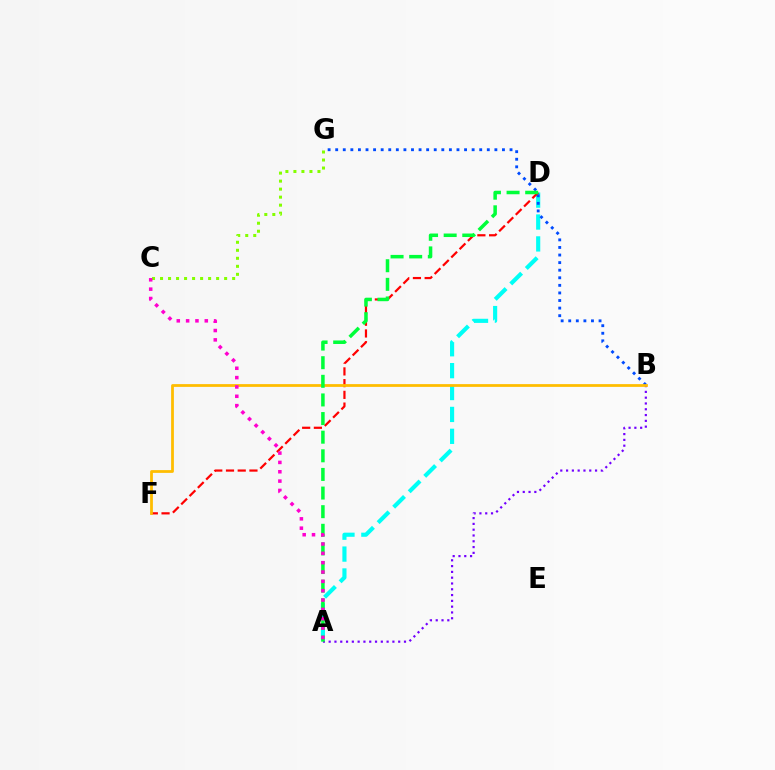{('A', 'B'): [{'color': '#7200ff', 'line_style': 'dotted', 'thickness': 1.57}], ('A', 'D'): [{'color': '#00fff6', 'line_style': 'dashed', 'thickness': 2.97}, {'color': '#00ff39', 'line_style': 'dashed', 'thickness': 2.53}], ('C', 'G'): [{'color': '#84ff00', 'line_style': 'dotted', 'thickness': 2.18}], ('B', 'G'): [{'color': '#004bff', 'line_style': 'dotted', 'thickness': 2.06}], ('D', 'F'): [{'color': '#ff0000', 'line_style': 'dashed', 'thickness': 1.59}], ('B', 'F'): [{'color': '#ffbd00', 'line_style': 'solid', 'thickness': 1.99}], ('A', 'C'): [{'color': '#ff00cf', 'line_style': 'dotted', 'thickness': 2.54}]}